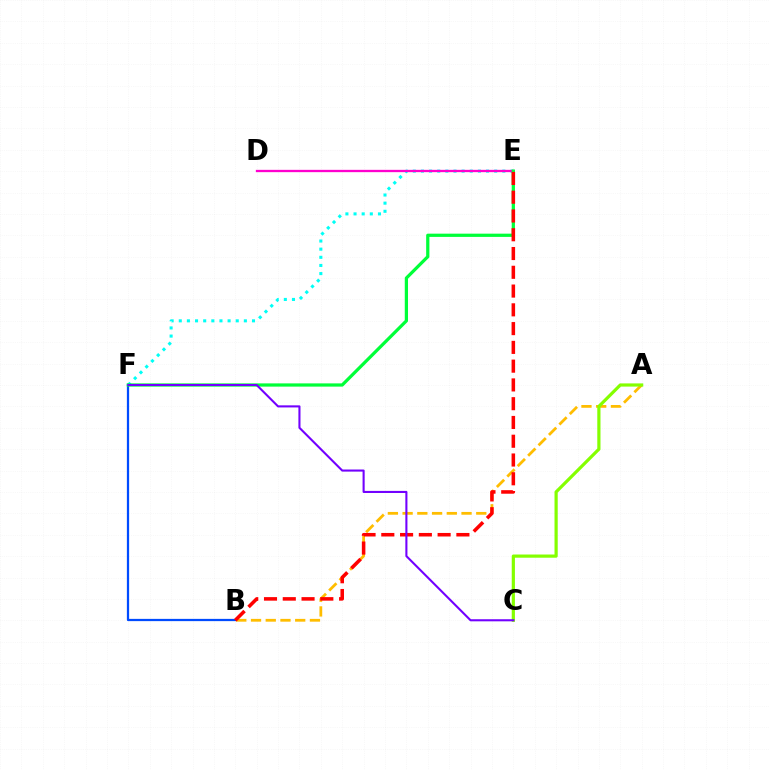{('E', 'F'): [{'color': '#00fff6', 'line_style': 'dotted', 'thickness': 2.21}, {'color': '#00ff39', 'line_style': 'solid', 'thickness': 2.33}], ('B', 'F'): [{'color': '#004bff', 'line_style': 'solid', 'thickness': 1.62}], ('D', 'E'): [{'color': '#ff00cf', 'line_style': 'solid', 'thickness': 1.67}], ('A', 'B'): [{'color': '#ffbd00', 'line_style': 'dashed', 'thickness': 2.0}], ('A', 'C'): [{'color': '#84ff00', 'line_style': 'solid', 'thickness': 2.3}], ('B', 'E'): [{'color': '#ff0000', 'line_style': 'dashed', 'thickness': 2.55}], ('C', 'F'): [{'color': '#7200ff', 'line_style': 'solid', 'thickness': 1.5}]}